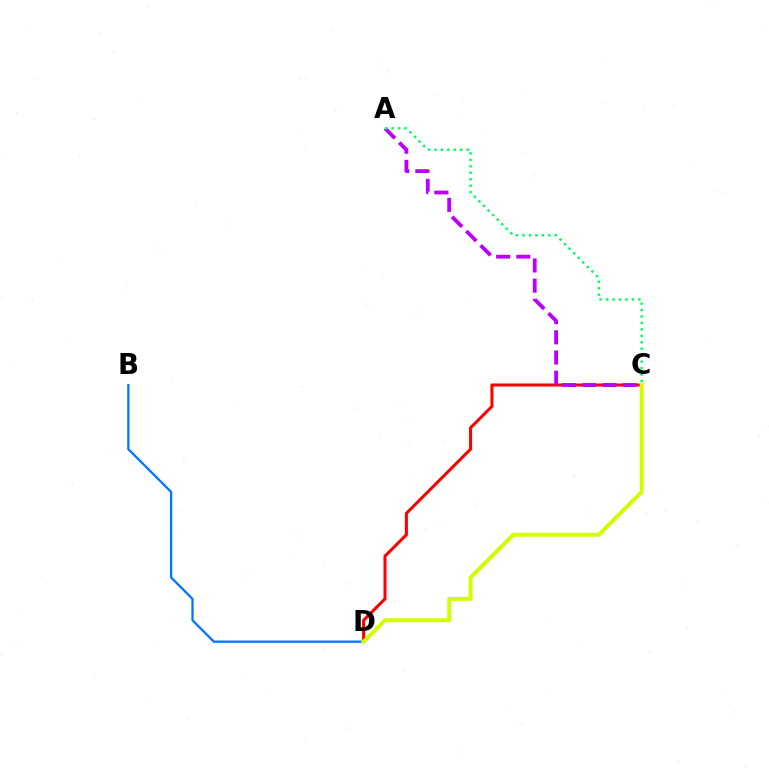{('C', 'D'): [{'color': '#ff0000', 'line_style': 'solid', 'thickness': 2.19}, {'color': '#d1ff00', 'line_style': 'solid', 'thickness': 2.87}], ('A', 'C'): [{'color': '#b900ff', 'line_style': 'dashed', 'thickness': 2.74}, {'color': '#00ff5c', 'line_style': 'dotted', 'thickness': 1.75}], ('B', 'D'): [{'color': '#0074ff', 'line_style': 'solid', 'thickness': 1.63}]}